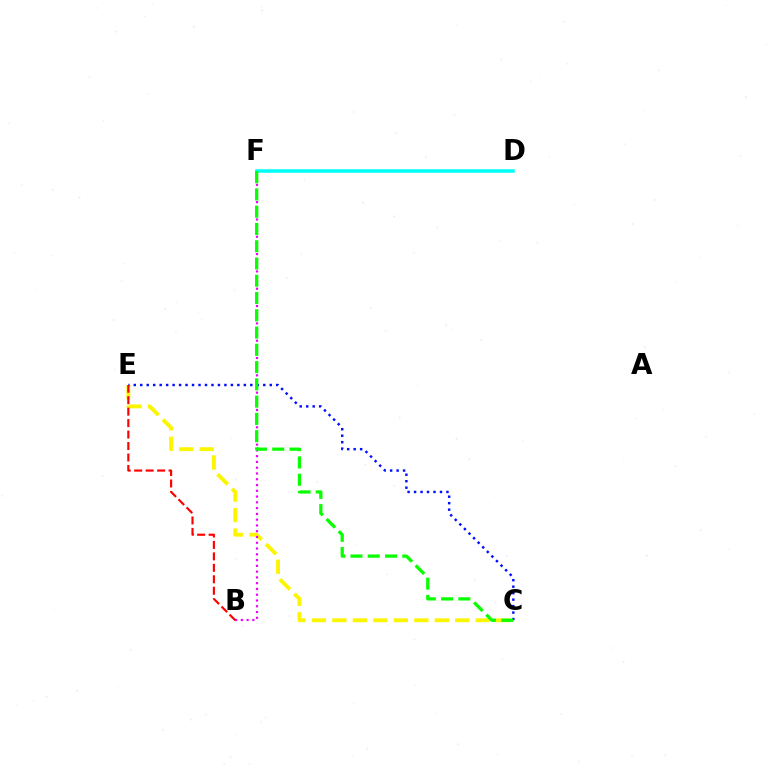{('C', 'E'): [{'color': '#fcf500', 'line_style': 'dashed', 'thickness': 2.78}, {'color': '#0010ff', 'line_style': 'dotted', 'thickness': 1.76}], ('B', 'F'): [{'color': '#ee00ff', 'line_style': 'dotted', 'thickness': 1.57}], ('D', 'F'): [{'color': '#00fff6', 'line_style': 'solid', 'thickness': 2.54}], ('B', 'E'): [{'color': '#ff0000', 'line_style': 'dashed', 'thickness': 1.56}], ('C', 'F'): [{'color': '#08ff00', 'line_style': 'dashed', 'thickness': 2.35}]}